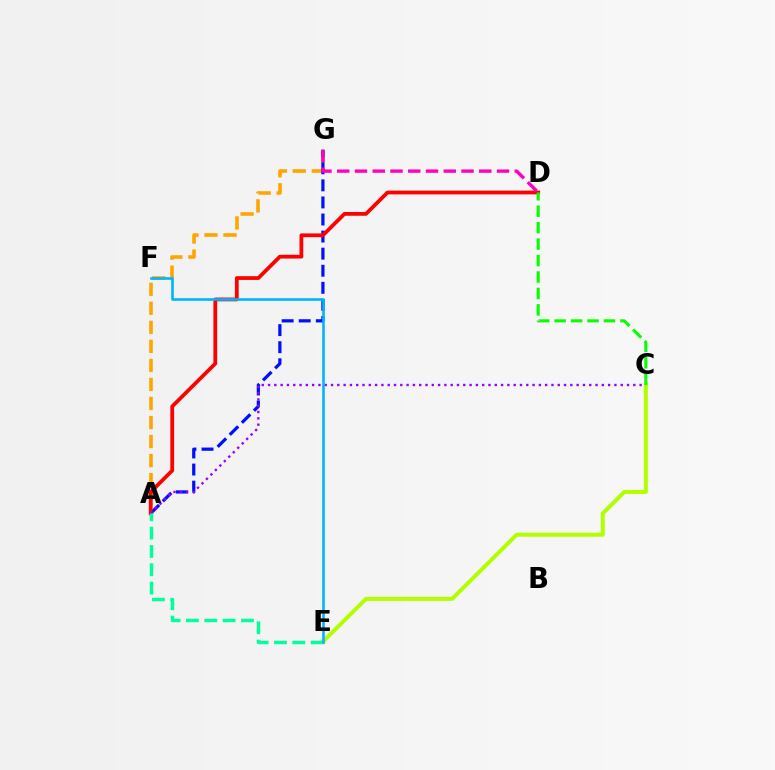{('C', 'E'): [{'color': '#b3ff00', 'line_style': 'solid', 'thickness': 2.89}], ('A', 'G'): [{'color': '#ffa500', 'line_style': 'dashed', 'thickness': 2.59}, {'color': '#0010ff', 'line_style': 'dashed', 'thickness': 2.32}], ('A', 'D'): [{'color': '#ff0000', 'line_style': 'solid', 'thickness': 2.71}], ('A', 'C'): [{'color': '#9b00ff', 'line_style': 'dotted', 'thickness': 1.71}], ('D', 'G'): [{'color': '#ff00bd', 'line_style': 'dashed', 'thickness': 2.41}], ('A', 'E'): [{'color': '#00ff9d', 'line_style': 'dashed', 'thickness': 2.49}], ('C', 'D'): [{'color': '#08ff00', 'line_style': 'dashed', 'thickness': 2.23}], ('E', 'F'): [{'color': '#00b5ff', 'line_style': 'solid', 'thickness': 1.89}]}